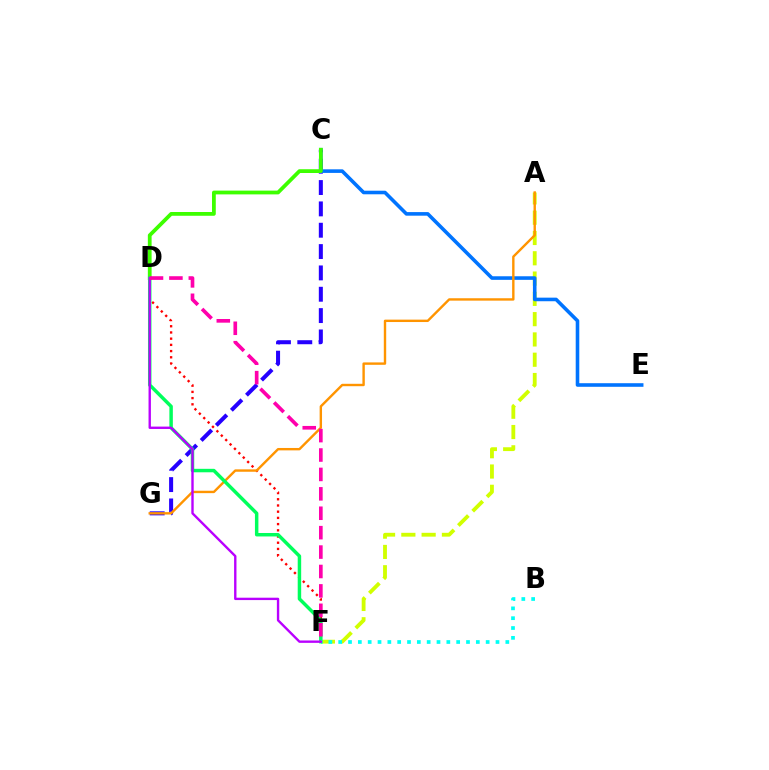{('C', 'G'): [{'color': '#2500ff', 'line_style': 'dashed', 'thickness': 2.9}], ('A', 'F'): [{'color': '#d1ff00', 'line_style': 'dashed', 'thickness': 2.76}], ('C', 'E'): [{'color': '#0074ff', 'line_style': 'solid', 'thickness': 2.58}], ('D', 'F'): [{'color': '#ff0000', 'line_style': 'dotted', 'thickness': 1.69}, {'color': '#00ff5c', 'line_style': 'solid', 'thickness': 2.49}, {'color': '#b900ff', 'line_style': 'solid', 'thickness': 1.71}, {'color': '#ff00ac', 'line_style': 'dashed', 'thickness': 2.64}], ('C', 'D'): [{'color': '#3dff00', 'line_style': 'solid', 'thickness': 2.71}], ('A', 'G'): [{'color': '#ff9400', 'line_style': 'solid', 'thickness': 1.73}], ('B', 'F'): [{'color': '#00fff6', 'line_style': 'dotted', 'thickness': 2.67}]}